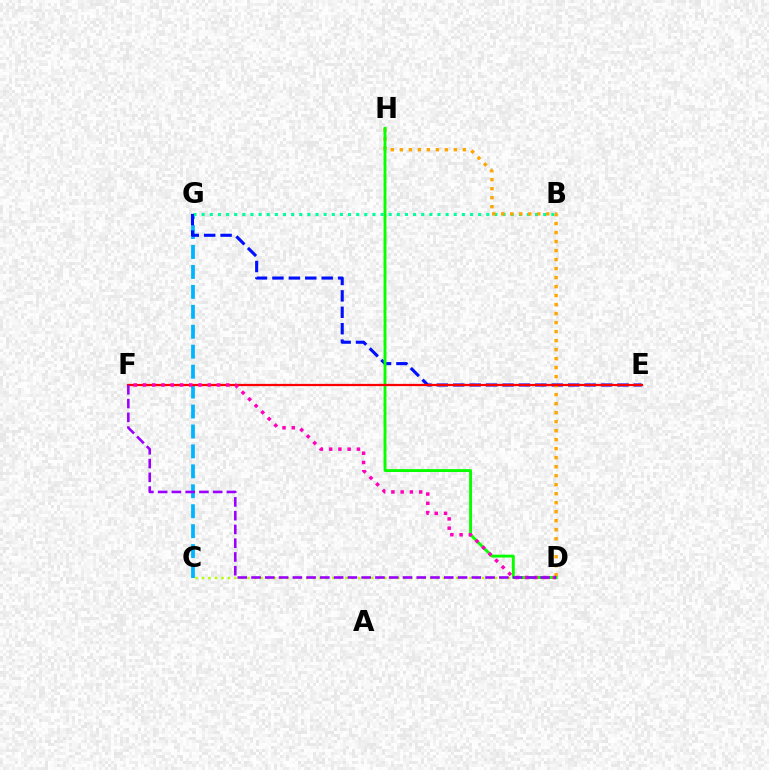{('C', 'G'): [{'color': '#00b5ff', 'line_style': 'dashed', 'thickness': 2.71}], ('B', 'G'): [{'color': '#00ff9d', 'line_style': 'dotted', 'thickness': 2.21}], ('E', 'G'): [{'color': '#0010ff', 'line_style': 'dashed', 'thickness': 2.23}], ('C', 'D'): [{'color': '#b3ff00', 'line_style': 'dotted', 'thickness': 1.77}], ('D', 'H'): [{'color': '#ffa500', 'line_style': 'dotted', 'thickness': 2.45}, {'color': '#08ff00', 'line_style': 'solid', 'thickness': 2.08}], ('E', 'F'): [{'color': '#ff0000', 'line_style': 'solid', 'thickness': 1.62}], ('D', 'F'): [{'color': '#ff00bd', 'line_style': 'dotted', 'thickness': 2.51}, {'color': '#9b00ff', 'line_style': 'dashed', 'thickness': 1.87}]}